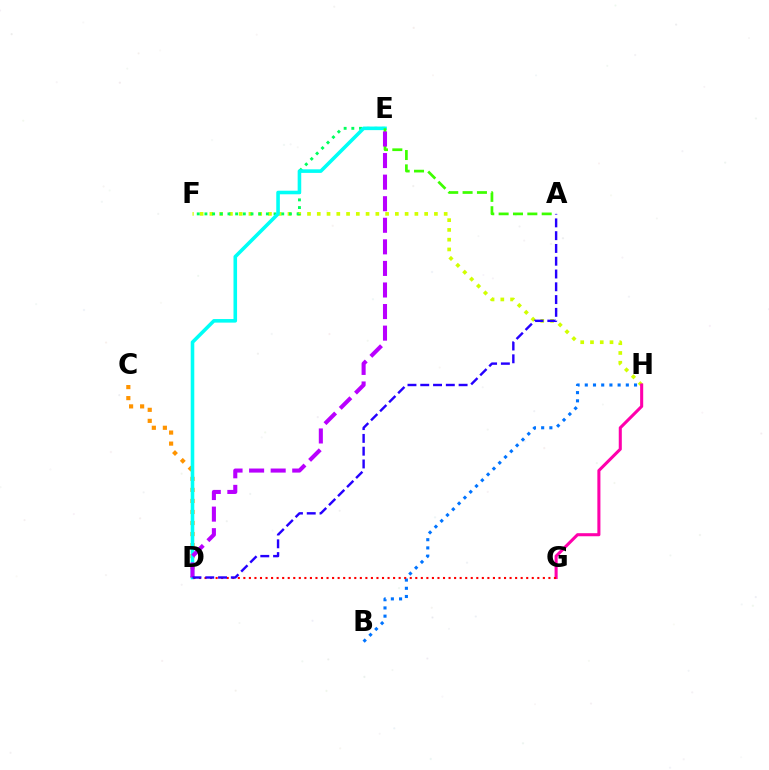{('F', 'H'): [{'color': '#d1ff00', 'line_style': 'dotted', 'thickness': 2.65}], ('G', 'H'): [{'color': '#ff00ac', 'line_style': 'solid', 'thickness': 2.2}], ('C', 'D'): [{'color': '#ff9400', 'line_style': 'dotted', 'thickness': 3.0}], ('E', 'F'): [{'color': '#00ff5c', 'line_style': 'dotted', 'thickness': 2.09}], ('D', 'E'): [{'color': '#00fff6', 'line_style': 'solid', 'thickness': 2.57}, {'color': '#b900ff', 'line_style': 'dashed', 'thickness': 2.93}], ('A', 'E'): [{'color': '#3dff00', 'line_style': 'dashed', 'thickness': 1.95}], ('B', 'H'): [{'color': '#0074ff', 'line_style': 'dotted', 'thickness': 2.23}], ('D', 'G'): [{'color': '#ff0000', 'line_style': 'dotted', 'thickness': 1.51}], ('A', 'D'): [{'color': '#2500ff', 'line_style': 'dashed', 'thickness': 1.74}]}